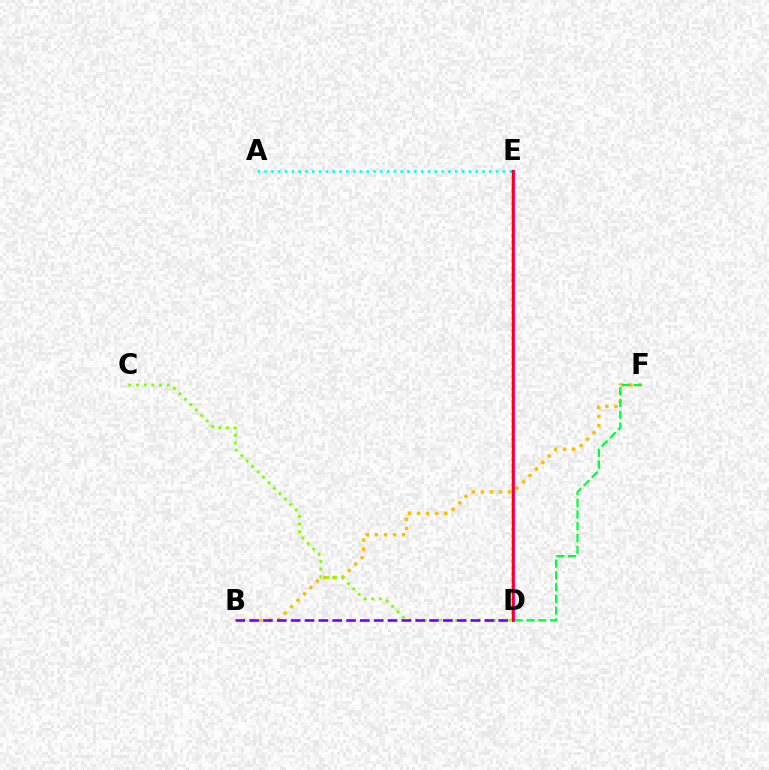{('A', 'E'): [{'color': '#00fff6', 'line_style': 'dotted', 'thickness': 1.85}], ('B', 'F'): [{'color': '#ffbd00', 'line_style': 'dotted', 'thickness': 2.47}], ('D', 'F'): [{'color': '#00ff39', 'line_style': 'dashed', 'thickness': 1.6}], ('D', 'E'): [{'color': '#004bff', 'line_style': 'dotted', 'thickness': 1.74}, {'color': '#ff00cf', 'line_style': 'solid', 'thickness': 2.04}, {'color': '#ff0000', 'line_style': 'solid', 'thickness': 1.78}], ('C', 'D'): [{'color': '#84ff00', 'line_style': 'dotted', 'thickness': 2.09}], ('B', 'D'): [{'color': '#7200ff', 'line_style': 'dashed', 'thickness': 1.88}]}